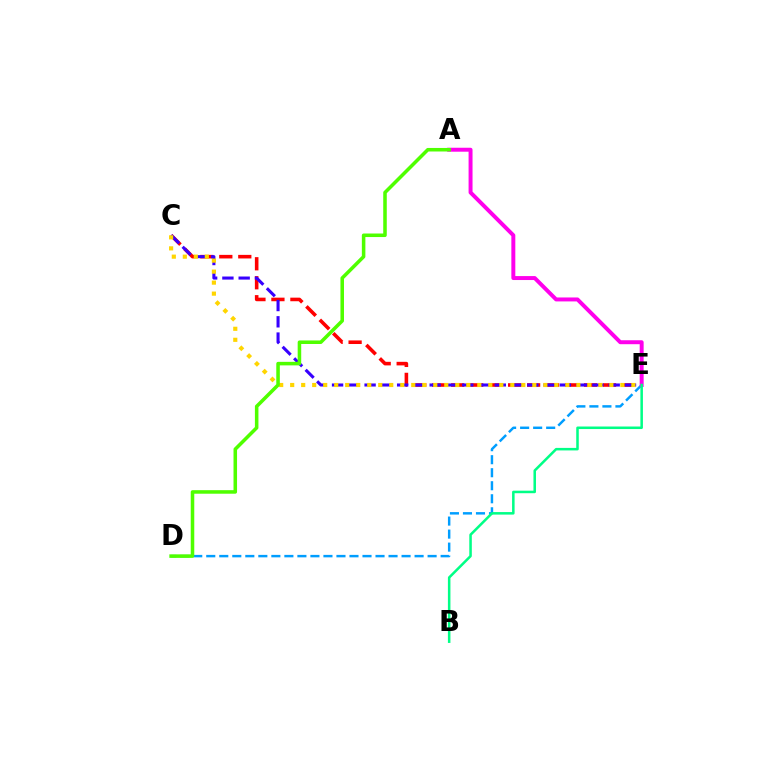{('D', 'E'): [{'color': '#009eff', 'line_style': 'dashed', 'thickness': 1.77}], ('C', 'E'): [{'color': '#ff0000', 'line_style': 'dashed', 'thickness': 2.58}, {'color': '#3700ff', 'line_style': 'dashed', 'thickness': 2.21}, {'color': '#ffd500', 'line_style': 'dotted', 'thickness': 2.99}], ('A', 'E'): [{'color': '#ff00ed', 'line_style': 'solid', 'thickness': 2.85}], ('B', 'E'): [{'color': '#00ff86', 'line_style': 'solid', 'thickness': 1.82}], ('A', 'D'): [{'color': '#4fff00', 'line_style': 'solid', 'thickness': 2.55}]}